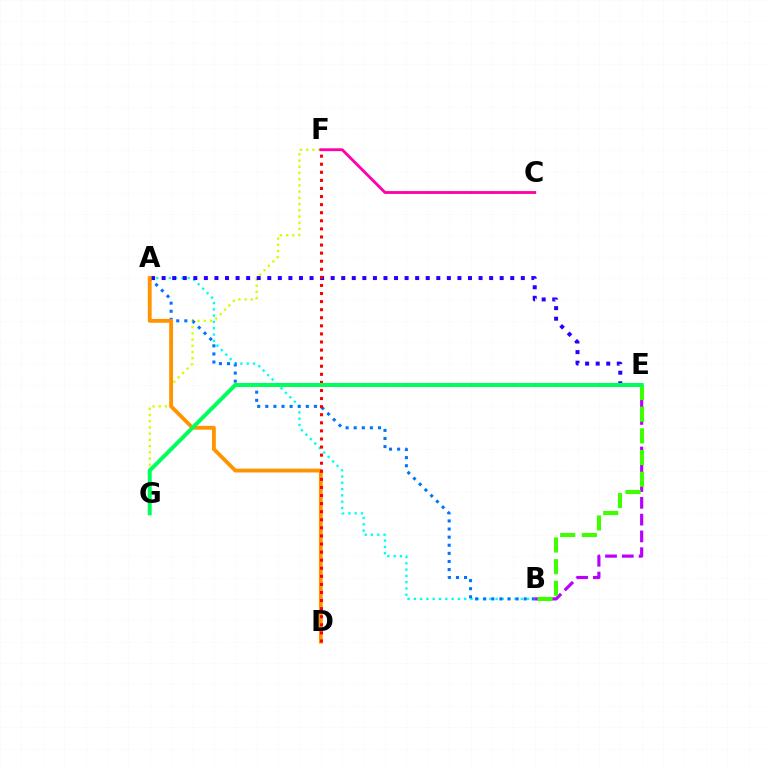{('A', 'B'): [{'color': '#00fff6', 'line_style': 'dotted', 'thickness': 1.71}, {'color': '#0074ff', 'line_style': 'dotted', 'thickness': 2.2}], ('B', 'E'): [{'color': '#b900ff', 'line_style': 'dashed', 'thickness': 2.28}, {'color': '#3dff00', 'line_style': 'dashed', 'thickness': 2.94}], ('F', 'G'): [{'color': '#d1ff00', 'line_style': 'dotted', 'thickness': 1.69}], ('A', 'E'): [{'color': '#2500ff', 'line_style': 'dotted', 'thickness': 2.87}], ('C', 'F'): [{'color': '#ff00ac', 'line_style': 'solid', 'thickness': 2.05}], ('A', 'D'): [{'color': '#ff9400', 'line_style': 'solid', 'thickness': 2.77}], ('D', 'F'): [{'color': '#ff0000', 'line_style': 'dotted', 'thickness': 2.2}], ('E', 'G'): [{'color': '#00ff5c', 'line_style': 'solid', 'thickness': 2.87}]}